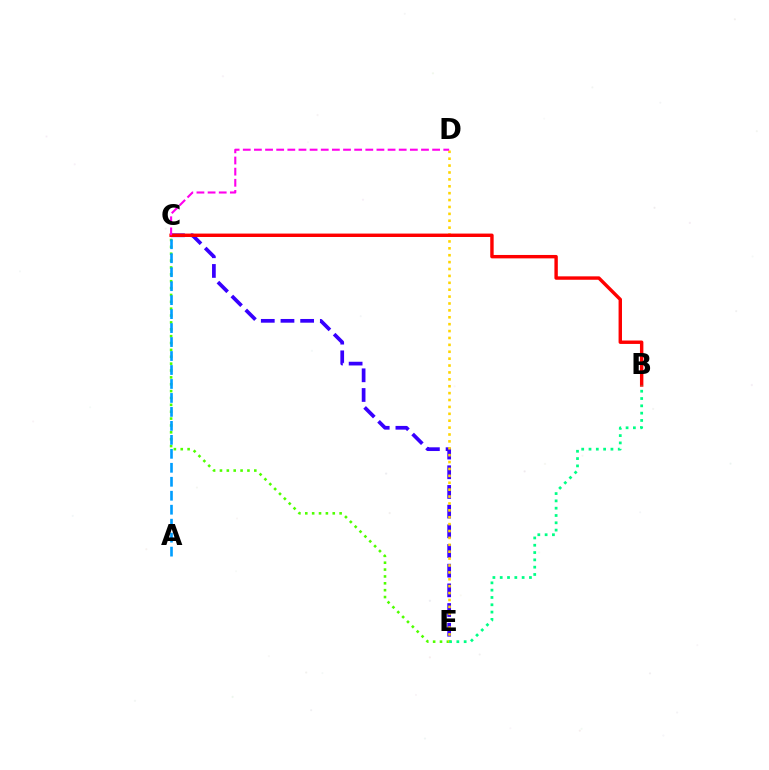{('C', 'E'): [{'color': '#4fff00', 'line_style': 'dotted', 'thickness': 1.87}, {'color': '#3700ff', 'line_style': 'dashed', 'thickness': 2.67}], ('D', 'E'): [{'color': '#ffd500', 'line_style': 'dotted', 'thickness': 1.87}], ('B', 'C'): [{'color': '#ff0000', 'line_style': 'solid', 'thickness': 2.46}], ('B', 'E'): [{'color': '#00ff86', 'line_style': 'dotted', 'thickness': 1.99}], ('A', 'C'): [{'color': '#009eff', 'line_style': 'dashed', 'thickness': 1.9}], ('C', 'D'): [{'color': '#ff00ed', 'line_style': 'dashed', 'thickness': 1.51}]}